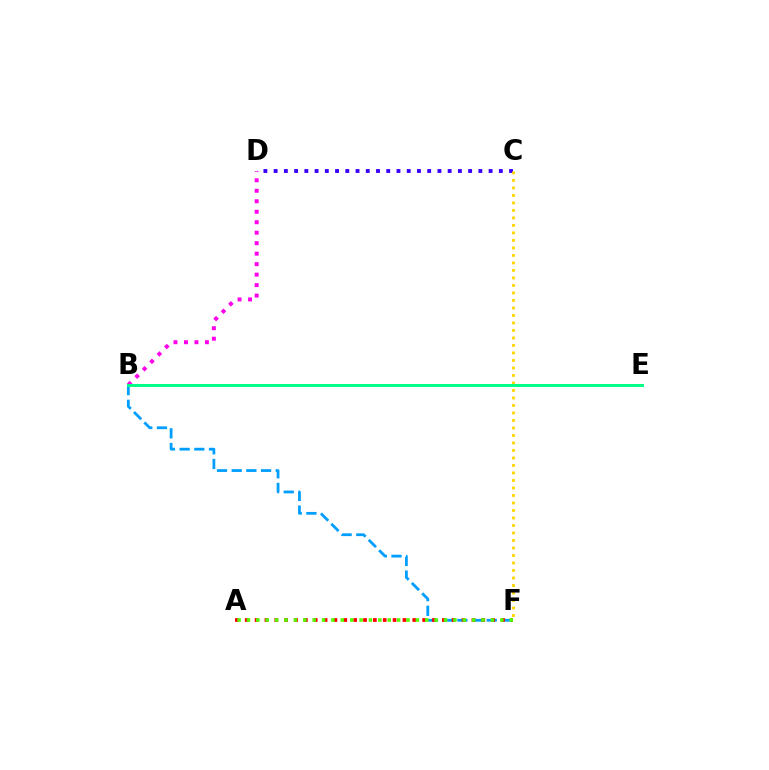{('B', 'F'): [{'color': '#009eff', 'line_style': 'dashed', 'thickness': 2.0}], ('A', 'F'): [{'color': '#ff0000', 'line_style': 'dotted', 'thickness': 2.68}, {'color': '#4fff00', 'line_style': 'dotted', 'thickness': 2.55}], ('C', 'D'): [{'color': '#3700ff', 'line_style': 'dotted', 'thickness': 2.78}], ('C', 'F'): [{'color': '#ffd500', 'line_style': 'dotted', 'thickness': 2.04}], ('B', 'D'): [{'color': '#ff00ed', 'line_style': 'dotted', 'thickness': 2.85}], ('B', 'E'): [{'color': '#00ff86', 'line_style': 'solid', 'thickness': 2.13}]}